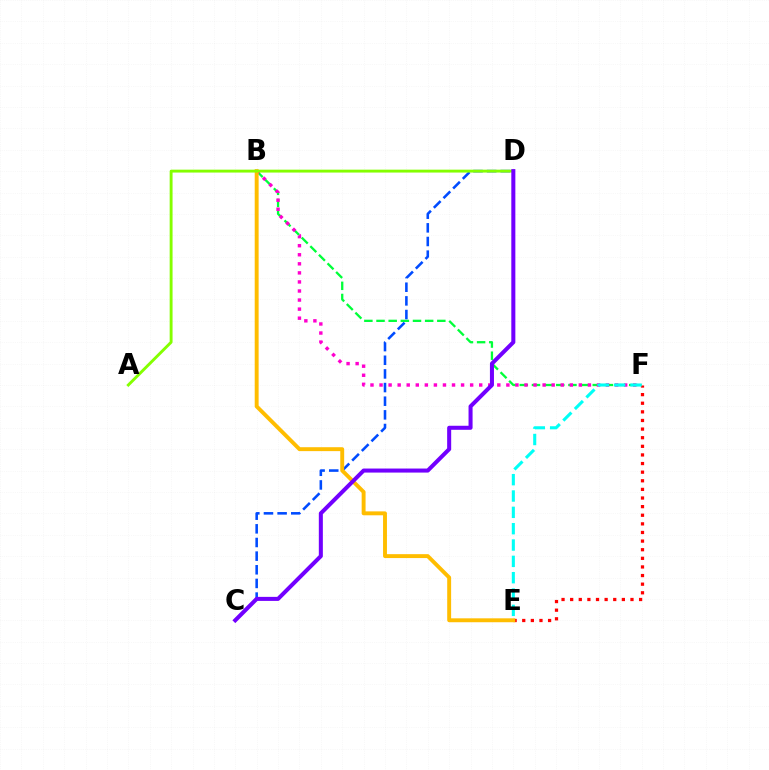{('B', 'F'): [{'color': '#00ff39', 'line_style': 'dashed', 'thickness': 1.65}, {'color': '#ff00cf', 'line_style': 'dotted', 'thickness': 2.46}], ('C', 'D'): [{'color': '#004bff', 'line_style': 'dashed', 'thickness': 1.85}, {'color': '#7200ff', 'line_style': 'solid', 'thickness': 2.91}], ('E', 'F'): [{'color': '#ff0000', 'line_style': 'dotted', 'thickness': 2.34}, {'color': '#00fff6', 'line_style': 'dashed', 'thickness': 2.22}], ('B', 'E'): [{'color': '#ffbd00', 'line_style': 'solid', 'thickness': 2.81}], ('A', 'D'): [{'color': '#84ff00', 'line_style': 'solid', 'thickness': 2.08}]}